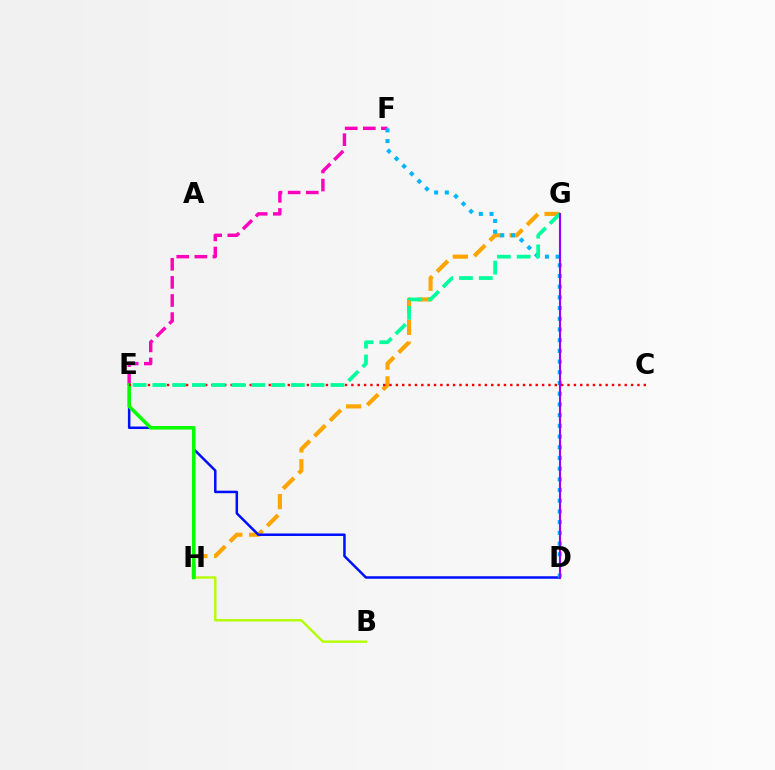{('B', 'H'): [{'color': '#b3ff00', 'line_style': 'solid', 'thickness': 1.73}], ('E', 'F'): [{'color': '#ff00bd', 'line_style': 'dashed', 'thickness': 2.46}], ('G', 'H'): [{'color': '#ffa500', 'line_style': 'dashed', 'thickness': 2.97}], ('D', 'E'): [{'color': '#0010ff', 'line_style': 'solid', 'thickness': 1.81}], ('E', 'H'): [{'color': '#08ff00', 'line_style': 'solid', 'thickness': 2.55}], ('D', 'F'): [{'color': '#00b5ff', 'line_style': 'dotted', 'thickness': 2.91}], ('C', 'E'): [{'color': '#ff0000', 'line_style': 'dotted', 'thickness': 1.73}], ('E', 'G'): [{'color': '#00ff9d', 'line_style': 'dashed', 'thickness': 2.69}], ('D', 'G'): [{'color': '#9b00ff', 'line_style': 'solid', 'thickness': 1.53}]}